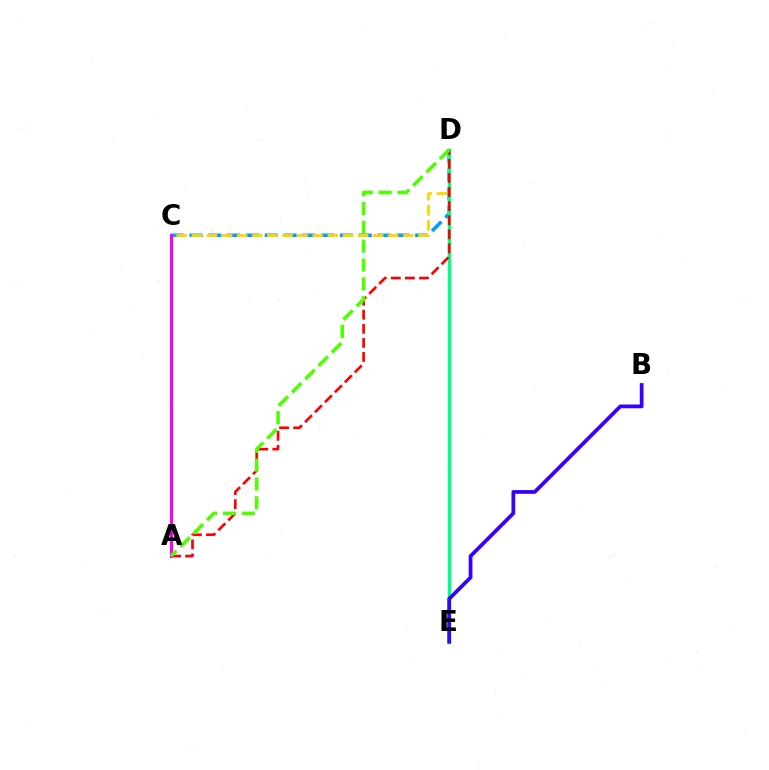{('C', 'D'): [{'color': '#009eff', 'line_style': 'dashed', 'thickness': 2.55}, {'color': '#ffd500', 'line_style': 'dashed', 'thickness': 2.05}], ('D', 'E'): [{'color': '#00ff86', 'line_style': 'solid', 'thickness': 2.49}], ('A', 'D'): [{'color': '#ff0000', 'line_style': 'dashed', 'thickness': 1.91}, {'color': '#4fff00', 'line_style': 'dashed', 'thickness': 2.55}], ('B', 'E'): [{'color': '#3700ff', 'line_style': 'solid', 'thickness': 2.7}], ('A', 'C'): [{'color': '#ff00ed', 'line_style': 'solid', 'thickness': 2.2}]}